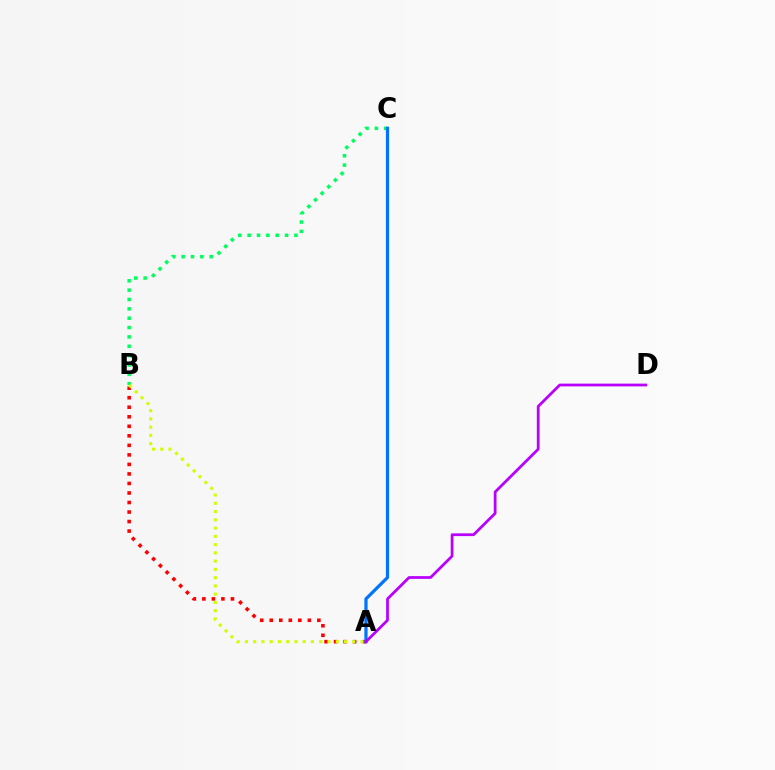{('A', 'B'): [{'color': '#ff0000', 'line_style': 'dotted', 'thickness': 2.59}, {'color': '#d1ff00', 'line_style': 'dotted', 'thickness': 2.24}], ('B', 'C'): [{'color': '#00ff5c', 'line_style': 'dotted', 'thickness': 2.54}], ('A', 'C'): [{'color': '#0074ff', 'line_style': 'solid', 'thickness': 2.31}], ('A', 'D'): [{'color': '#b900ff', 'line_style': 'solid', 'thickness': 1.98}]}